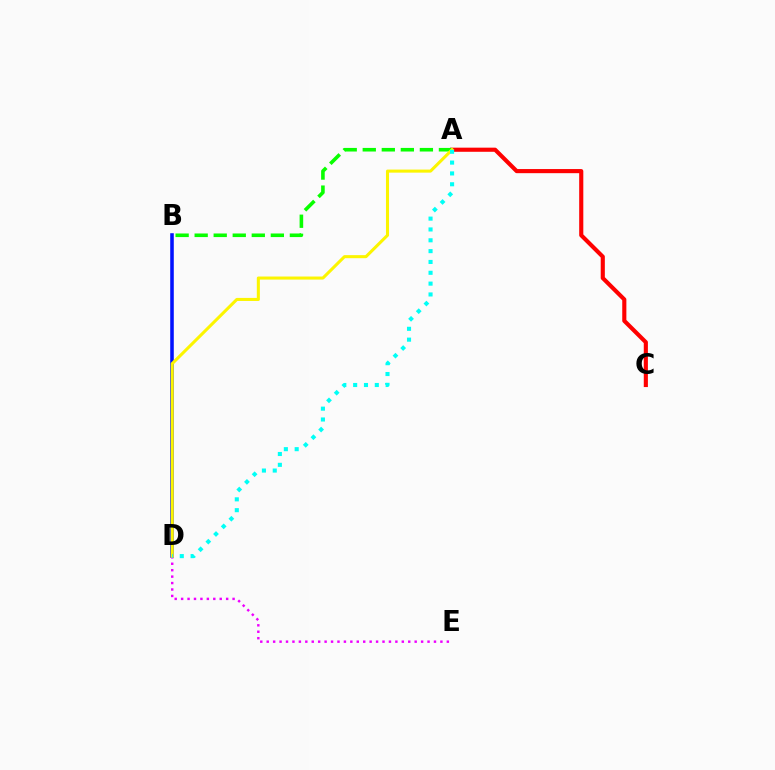{('A', 'C'): [{'color': '#ff0000', 'line_style': 'solid', 'thickness': 2.97}], ('A', 'B'): [{'color': '#08ff00', 'line_style': 'dashed', 'thickness': 2.59}], ('B', 'D'): [{'color': '#0010ff', 'line_style': 'solid', 'thickness': 2.56}], ('D', 'E'): [{'color': '#ee00ff', 'line_style': 'dotted', 'thickness': 1.75}], ('A', 'D'): [{'color': '#fcf500', 'line_style': 'solid', 'thickness': 2.2}, {'color': '#00fff6', 'line_style': 'dotted', 'thickness': 2.94}]}